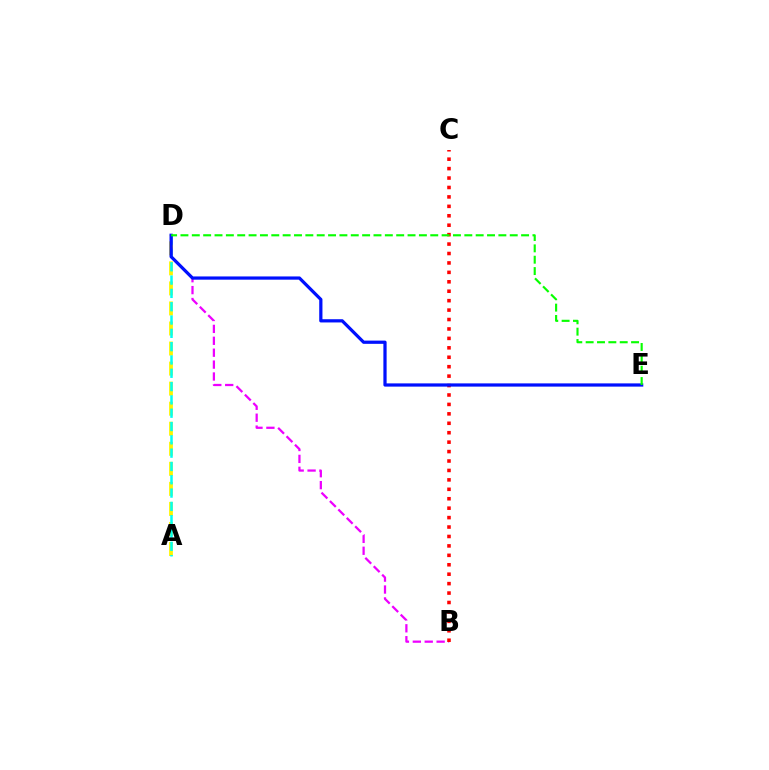{('A', 'D'): [{'color': '#fcf500', 'line_style': 'dashed', 'thickness': 2.72}, {'color': '#00fff6', 'line_style': 'dashed', 'thickness': 1.81}], ('B', 'D'): [{'color': '#ee00ff', 'line_style': 'dashed', 'thickness': 1.62}], ('B', 'C'): [{'color': '#ff0000', 'line_style': 'dotted', 'thickness': 2.56}], ('D', 'E'): [{'color': '#0010ff', 'line_style': 'solid', 'thickness': 2.33}, {'color': '#08ff00', 'line_style': 'dashed', 'thickness': 1.54}]}